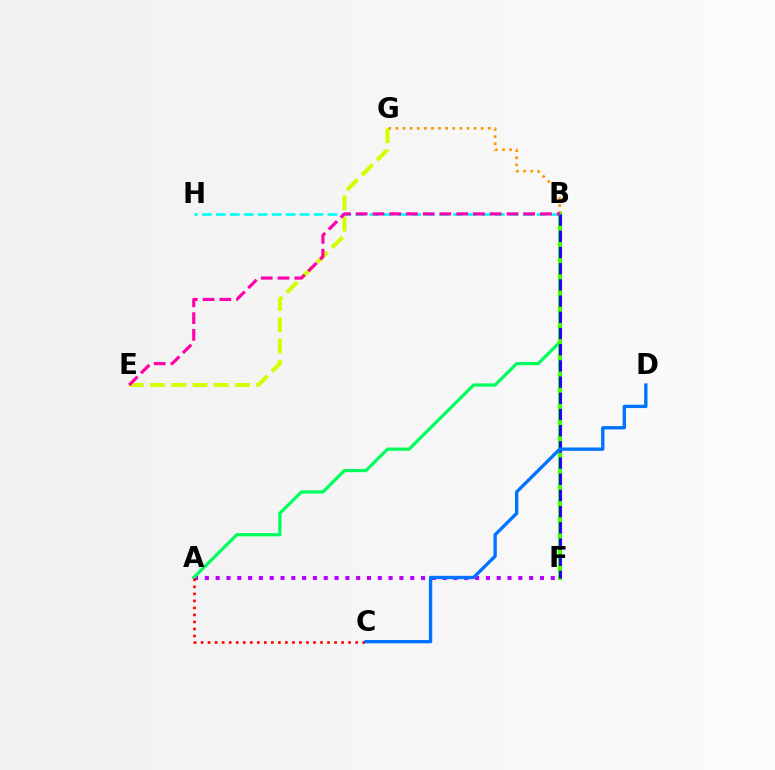{('E', 'G'): [{'color': '#d1ff00', 'line_style': 'dashed', 'thickness': 2.89}], ('B', 'G'): [{'color': '#ff9400', 'line_style': 'dotted', 'thickness': 1.93}], ('B', 'H'): [{'color': '#00fff6', 'line_style': 'dashed', 'thickness': 1.9}], ('A', 'F'): [{'color': '#b900ff', 'line_style': 'dotted', 'thickness': 2.94}], ('A', 'B'): [{'color': '#00ff5c', 'line_style': 'solid', 'thickness': 2.31}], ('B', 'F'): [{'color': '#3dff00', 'line_style': 'solid', 'thickness': 2.95}, {'color': '#2500ff', 'line_style': 'dashed', 'thickness': 2.2}], ('A', 'C'): [{'color': '#ff0000', 'line_style': 'dotted', 'thickness': 1.91}], ('B', 'E'): [{'color': '#ff00ac', 'line_style': 'dashed', 'thickness': 2.28}], ('C', 'D'): [{'color': '#0074ff', 'line_style': 'solid', 'thickness': 2.4}]}